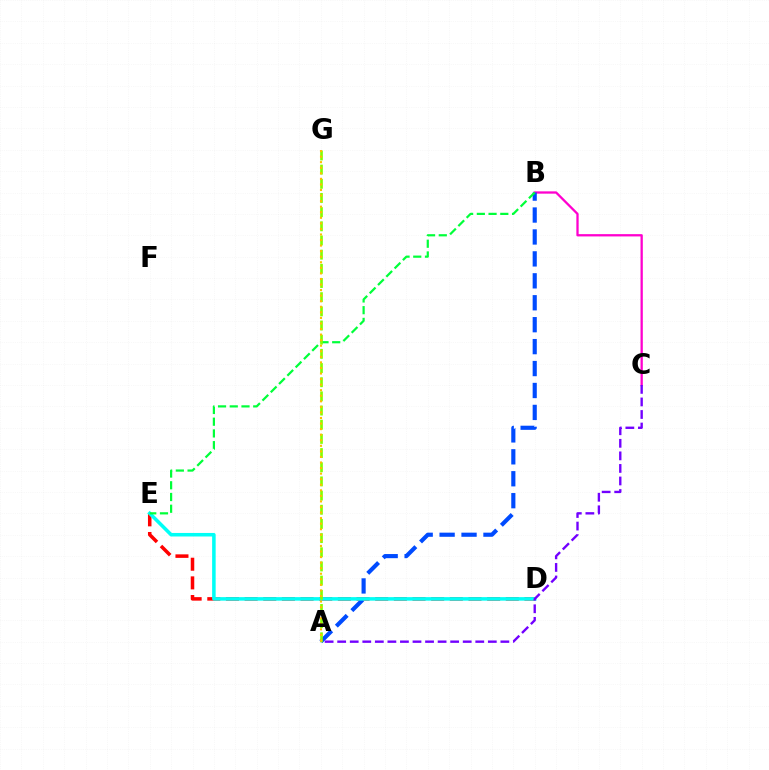{('B', 'C'): [{'color': '#ff00cf', 'line_style': 'solid', 'thickness': 1.65}], ('D', 'E'): [{'color': '#ff0000', 'line_style': 'dashed', 'thickness': 2.53}, {'color': '#00fff6', 'line_style': 'solid', 'thickness': 2.55}], ('A', 'B'): [{'color': '#004bff', 'line_style': 'dashed', 'thickness': 2.98}], ('B', 'E'): [{'color': '#00ff39', 'line_style': 'dashed', 'thickness': 1.59}], ('A', 'C'): [{'color': '#7200ff', 'line_style': 'dashed', 'thickness': 1.71}], ('A', 'G'): [{'color': '#84ff00', 'line_style': 'dashed', 'thickness': 1.93}, {'color': '#ffbd00', 'line_style': 'dotted', 'thickness': 1.51}]}